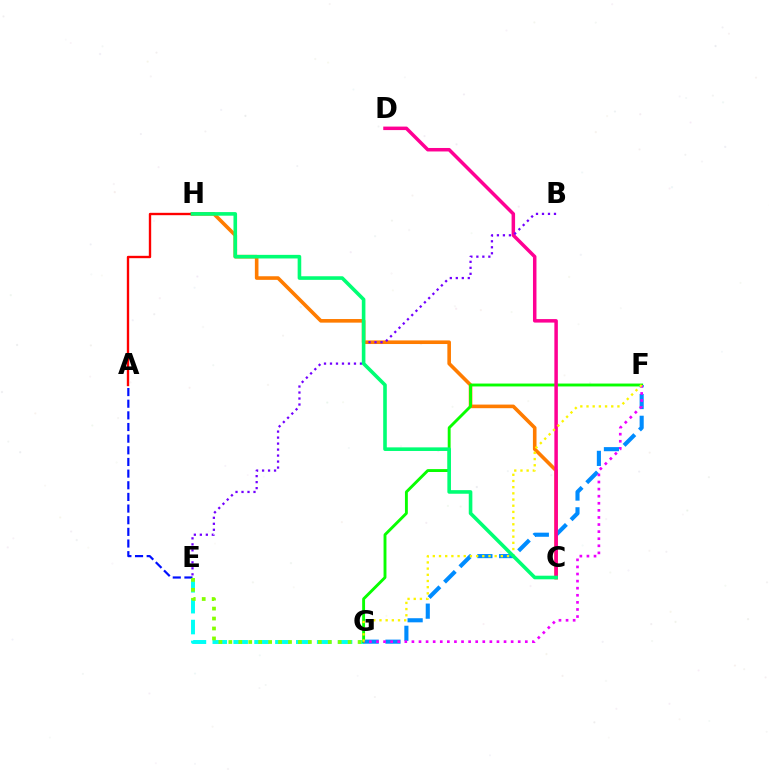{('C', 'H'): [{'color': '#ff7c00', 'line_style': 'solid', 'thickness': 2.6}, {'color': '#00ff74', 'line_style': 'solid', 'thickness': 2.59}], ('E', 'G'): [{'color': '#00fff6', 'line_style': 'dashed', 'thickness': 2.84}, {'color': '#84ff00', 'line_style': 'dotted', 'thickness': 2.7}], ('A', 'H'): [{'color': '#ff0000', 'line_style': 'solid', 'thickness': 1.7}], ('F', 'G'): [{'color': '#008cff', 'line_style': 'dashed', 'thickness': 2.96}, {'color': '#08ff00', 'line_style': 'solid', 'thickness': 2.08}, {'color': '#ee00ff', 'line_style': 'dotted', 'thickness': 1.93}, {'color': '#fcf500', 'line_style': 'dotted', 'thickness': 1.68}], ('A', 'E'): [{'color': '#0010ff', 'line_style': 'dashed', 'thickness': 1.58}], ('C', 'D'): [{'color': '#ff0094', 'line_style': 'solid', 'thickness': 2.52}], ('B', 'E'): [{'color': '#7200ff', 'line_style': 'dotted', 'thickness': 1.63}]}